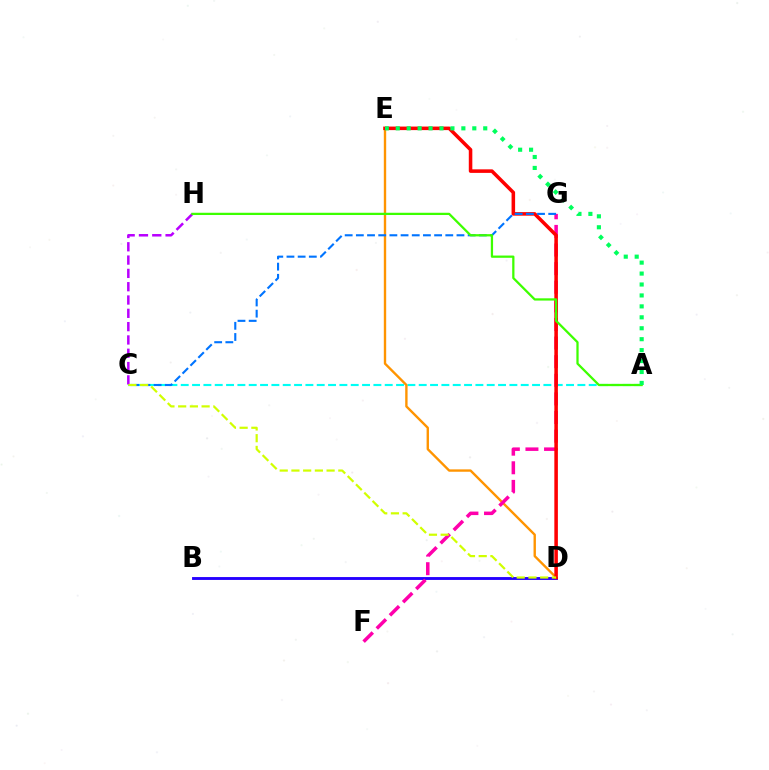{('A', 'C'): [{'color': '#00fff6', 'line_style': 'dashed', 'thickness': 1.54}], ('C', 'H'): [{'color': '#b900ff', 'line_style': 'dashed', 'thickness': 1.81}], ('B', 'D'): [{'color': '#2500ff', 'line_style': 'solid', 'thickness': 2.07}], ('D', 'E'): [{'color': '#ff9400', 'line_style': 'solid', 'thickness': 1.71}, {'color': '#ff0000', 'line_style': 'solid', 'thickness': 2.55}], ('F', 'G'): [{'color': '#ff00ac', 'line_style': 'dashed', 'thickness': 2.53}], ('C', 'G'): [{'color': '#0074ff', 'line_style': 'dashed', 'thickness': 1.52}], ('A', 'H'): [{'color': '#3dff00', 'line_style': 'solid', 'thickness': 1.62}], ('A', 'E'): [{'color': '#00ff5c', 'line_style': 'dotted', 'thickness': 2.97}], ('C', 'D'): [{'color': '#d1ff00', 'line_style': 'dashed', 'thickness': 1.59}]}